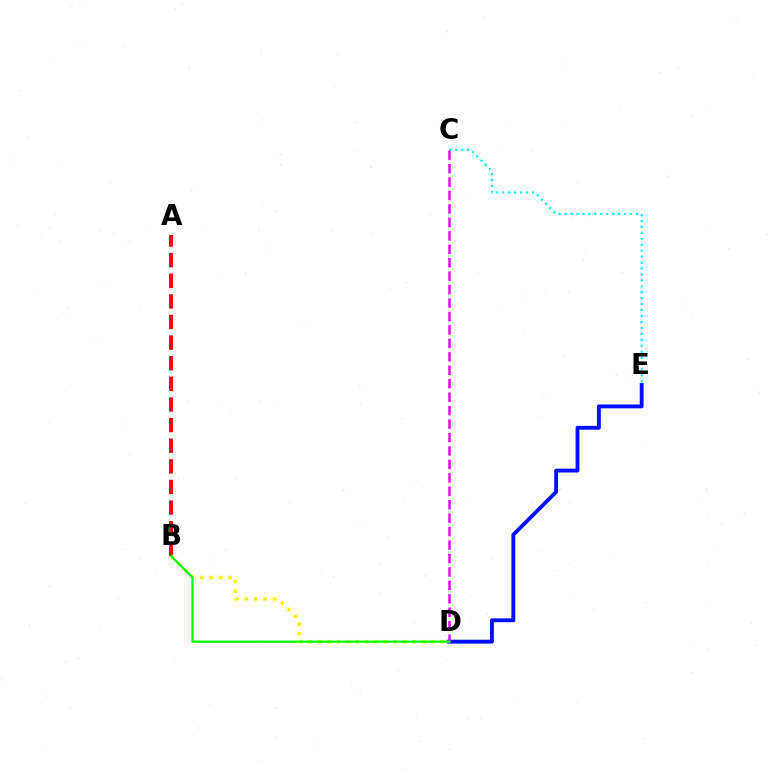{('D', 'E'): [{'color': '#0010ff', 'line_style': 'solid', 'thickness': 2.79}], ('C', 'D'): [{'color': '#ee00ff', 'line_style': 'dashed', 'thickness': 1.83}], ('A', 'B'): [{'color': '#ff0000', 'line_style': 'dashed', 'thickness': 2.8}], ('B', 'D'): [{'color': '#fcf500', 'line_style': 'dotted', 'thickness': 2.56}, {'color': '#08ff00', 'line_style': 'solid', 'thickness': 1.64}], ('C', 'E'): [{'color': '#00fff6', 'line_style': 'dotted', 'thickness': 1.61}]}